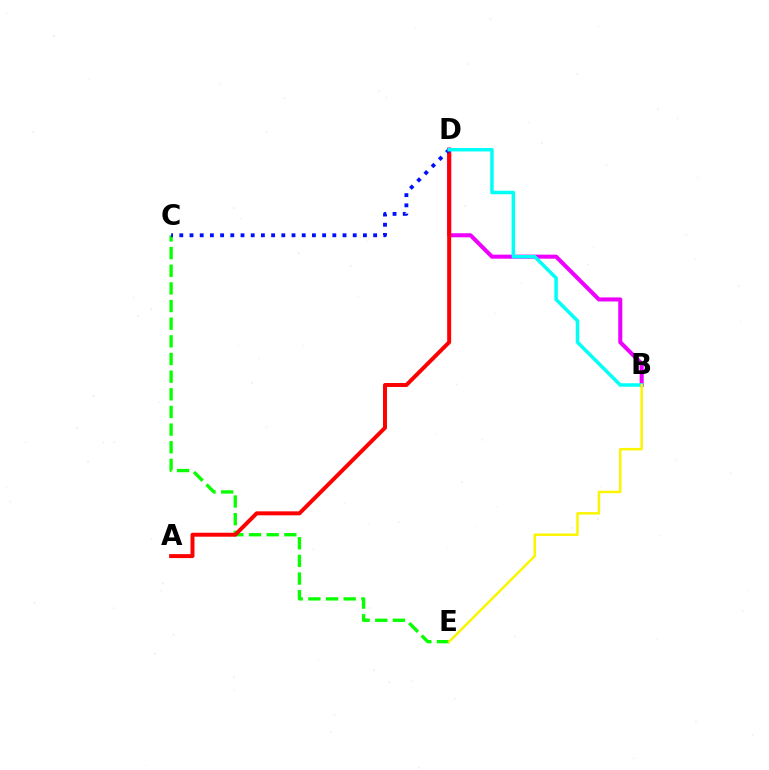{('B', 'D'): [{'color': '#ee00ff', 'line_style': 'solid', 'thickness': 2.91}, {'color': '#00fff6', 'line_style': 'solid', 'thickness': 2.51}], ('C', 'E'): [{'color': '#08ff00', 'line_style': 'dashed', 'thickness': 2.4}], ('A', 'D'): [{'color': '#ff0000', 'line_style': 'solid', 'thickness': 2.85}], ('C', 'D'): [{'color': '#0010ff', 'line_style': 'dotted', 'thickness': 2.77}], ('B', 'E'): [{'color': '#fcf500', 'line_style': 'solid', 'thickness': 1.79}]}